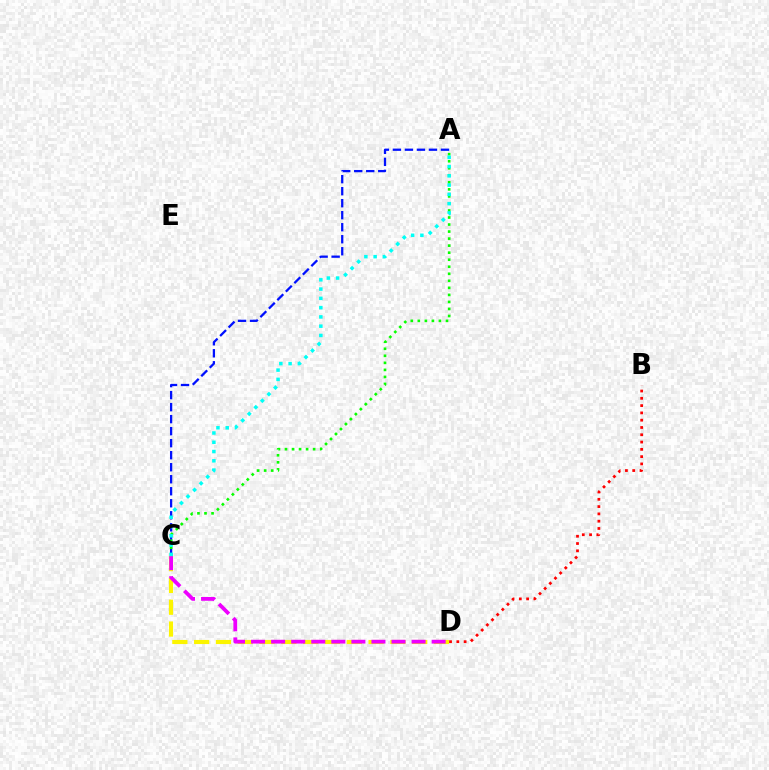{('A', 'C'): [{'color': '#0010ff', 'line_style': 'dashed', 'thickness': 1.63}, {'color': '#08ff00', 'line_style': 'dotted', 'thickness': 1.91}, {'color': '#00fff6', 'line_style': 'dotted', 'thickness': 2.52}], ('C', 'D'): [{'color': '#fcf500', 'line_style': 'dashed', 'thickness': 2.96}, {'color': '#ee00ff', 'line_style': 'dashed', 'thickness': 2.73}], ('B', 'D'): [{'color': '#ff0000', 'line_style': 'dotted', 'thickness': 1.98}]}